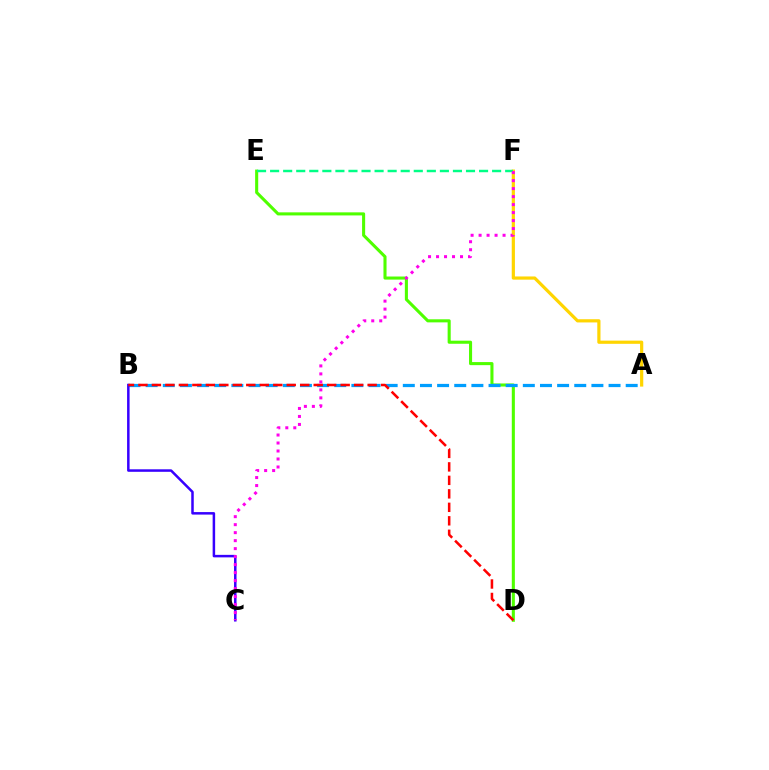{('D', 'E'): [{'color': '#4fff00', 'line_style': 'solid', 'thickness': 2.22}], ('A', 'B'): [{'color': '#009eff', 'line_style': 'dashed', 'thickness': 2.33}], ('A', 'F'): [{'color': '#ffd500', 'line_style': 'solid', 'thickness': 2.3}], ('B', 'C'): [{'color': '#3700ff', 'line_style': 'solid', 'thickness': 1.8}], ('B', 'D'): [{'color': '#ff0000', 'line_style': 'dashed', 'thickness': 1.83}], ('E', 'F'): [{'color': '#00ff86', 'line_style': 'dashed', 'thickness': 1.77}], ('C', 'F'): [{'color': '#ff00ed', 'line_style': 'dotted', 'thickness': 2.17}]}